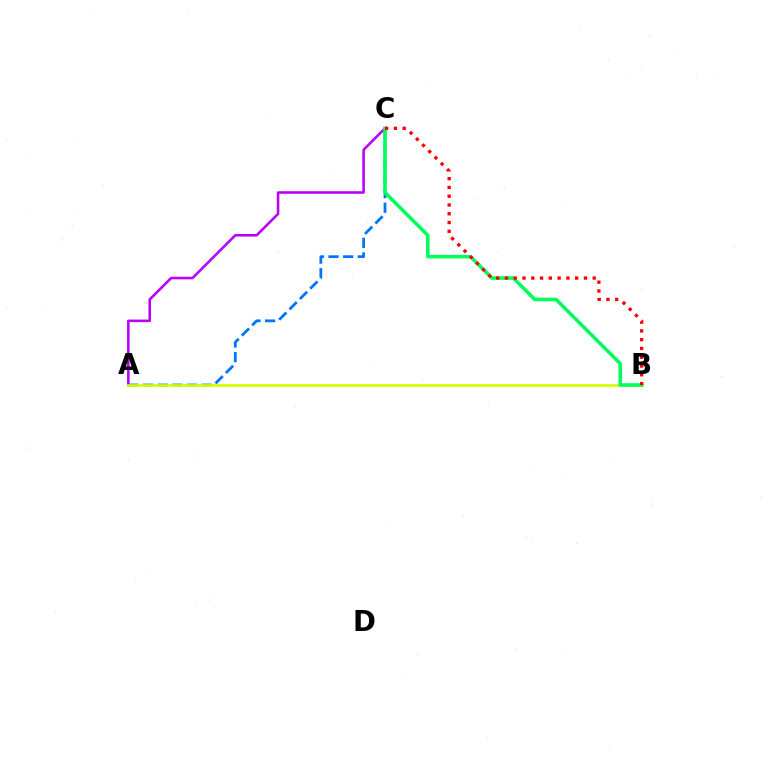{('A', 'C'): [{'color': '#b900ff', 'line_style': 'solid', 'thickness': 1.85}, {'color': '#0074ff', 'line_style': 'dashed', 'thickness': 1.99}], ('A', 'B'): [{'color': '#d1ff00', 'line_style': 'solid', 'thickness': 1.95}], ('B', 'C'): [{'color': '#00ff5c', 'line_style': 'solid', 'thickness': 2.57}, {'color': '#ff0000', 'line_style': 'dotted', 'thickness': 2.38}]}